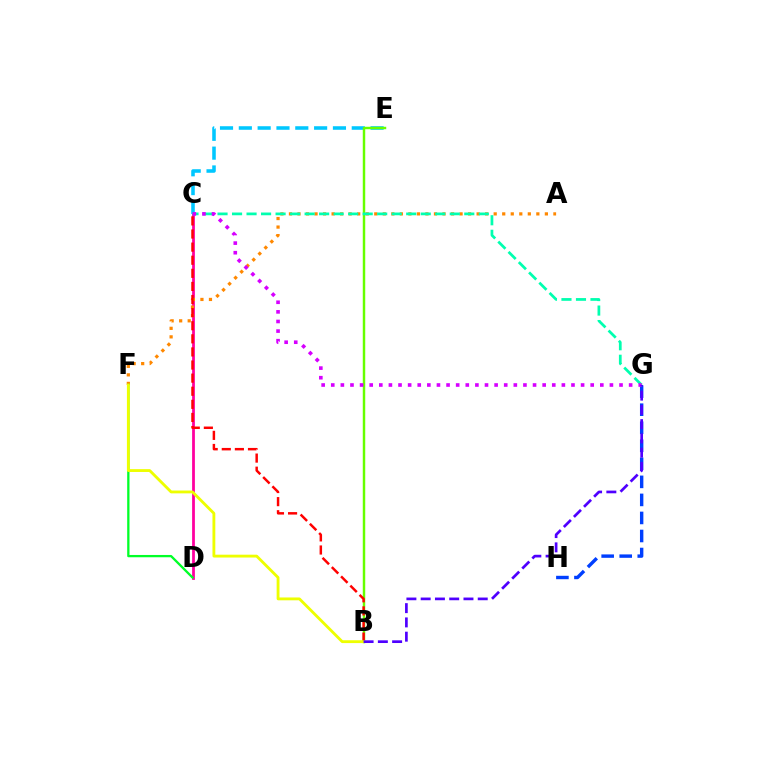{('C', 'D'): [{'color': '#ff00a0', 'line_style': 'solid', 'thickness': 2.0}], ('A', 'F'): [{'color': '#ff8800', 'line_style': 'dotted', 'thickness': 2.32}], ('C', 'E'): [{'color': '#00c7ff', 'line_style': 'dashed', 'thickness': 2.56}], ('G', 'H'): [{'color': '#003fff', 'line_style': 'dashed', 'thickness': 2.45}], ('B', 'E'): [{'color': '#66ff00', 'line_style': 'solid', 'thickness': 1.76}], ('C', 'G'): [{'color': '#00ffaf', 'line_style': 'dashed', 'thickness': 1.97}, {'color': '#d600ff', 'line_style': 'dotted', 'thickness': 2.61}], ('D', 'F'): [{'color': '#00ff27', 'line_style': 'solid', 'thickness': 1.65}], ('B', 'C'): [{'color': '#ff0000', 'line_style': 'dashed', 'thickness': 1.78}], ('B', 'F'): [{'color': '#eeff00', 'line_style': 'solid', 'thickness': 2.04}], ('B', 'G'): [{'color': '#4f00ff', 'line_style': 'dashed', 'thickness': 1.94}]}